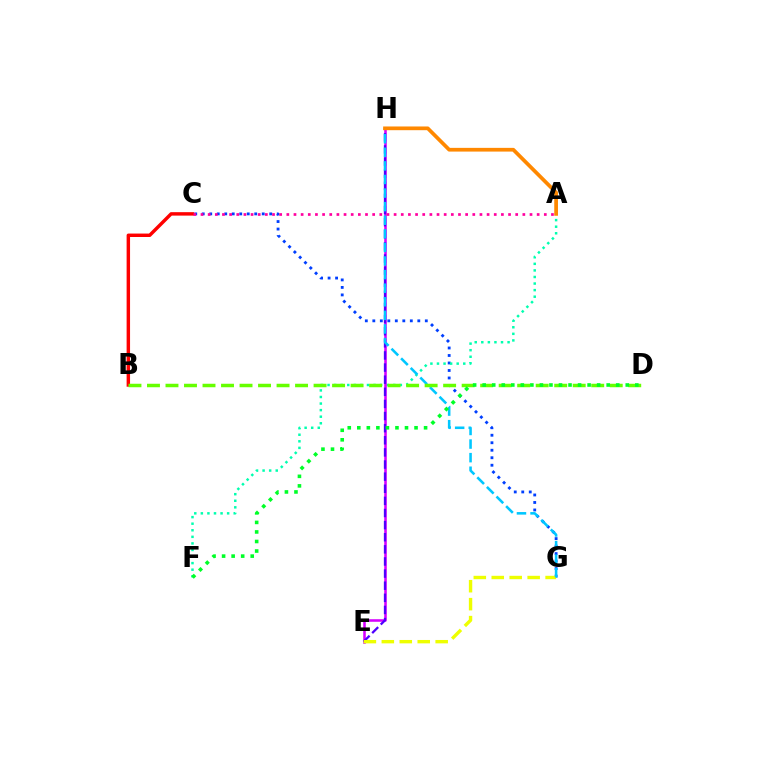{('C', 'G'): [{'color': '#003fff', 'line_style': 'dotted', 'thickness': 2.04}], ('A', 'F'): [{'color': '#00ffaf', 'line_style': 'dotted', 'thickness': 1.79}], ('E', 'H'): [{'color': '#d600ff', 'line_style': 'solid', 'thickness': 1.85}, {'color': '#4f00ff', 'line_style': 'dashed', 'thickness': 1.65}], ('B', 'C'): [{'color': '#ff0000', 'line_style': 'solid', 'thickness': 2.48}], ('E', 'G'): [{'color': '#eeff00', 'line_style': 'dashed', 'thickness': 2.44}], ('A', 'C'): [{'color': '#ff00a0', 'line_style': 'dotted', 'thickness': 1.94}], ('G', 'H'): [{'color': '#00c7ff', 'line_style': 'dashed', 'thickness': 1.85}], ('B', 'D'): [{'color': '#66ff00', 'line_style': 'dashed', 'thickness': 2.51}], ('A', 'H'): [{'color': '#ff8800', 'line_style': 'solid', 'thickness': 2.68}], ('D', 'F'): [{'color': '#00ff27', 'line_style': 'dotted', 'thickness': 2.59}]}